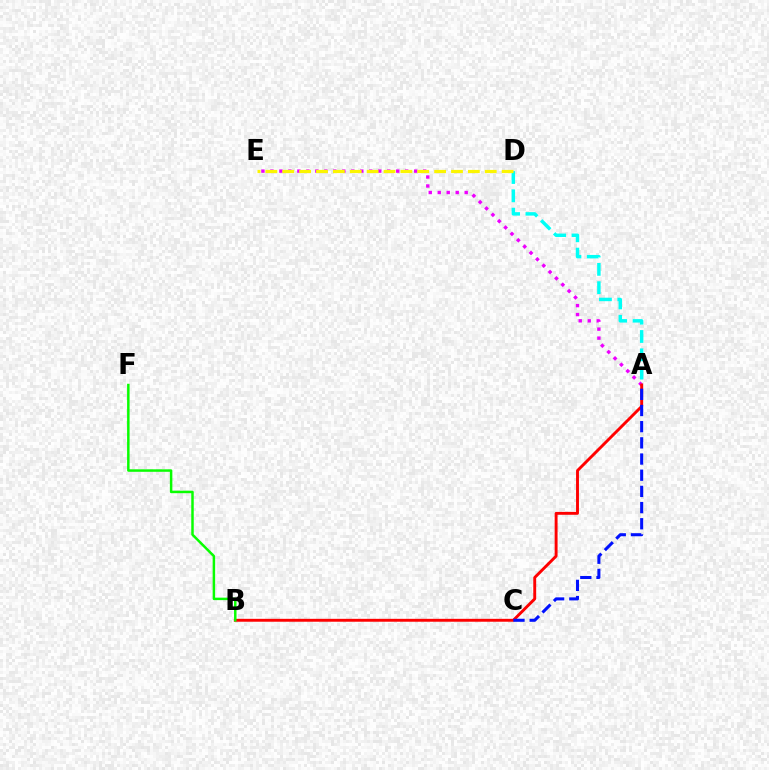{('A', 'D'): [{'color': '#00fff6', 'line_style': 'dashed', 'thickness': 2.49}], ('A', 'E'): [{'color': '#ee00ff', 'line_style': 'dotted', 'thickness': 2.44}], ('A', 'B'): [{'color': '#ff0000', 'line_style': 'solid', 'thickness': 2.09}], ('D', 'E'): [{'color': '#fcf500', 'line_style': 'dashed', 'thickness': 2.29}], ('B', 'F'): [{'color': '#08ff00', 'line_style': 'solid', 'thickness': 1.79}], ('A', 'C'): [{'color': '#0010ff', 'line_style': 'dashed', 'thickness': 2.2}]}